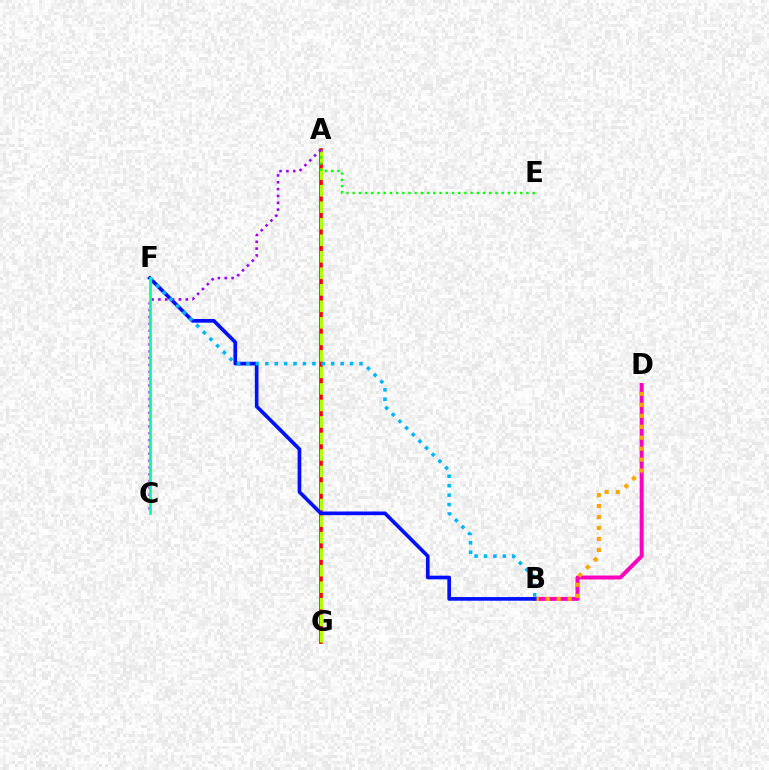{('A', 'G'): [{'color': '#ff0000', 'line_style': 'solid', 'thickness': 2.61}, {'color': '#b3ff00', 'line_style': 'dashed', 'thickness': 2.24}], ('B', 'D'): [{'color': '#ff00bd', 'line_style': 'solid', 'thickness': 2.85}, {'color': '#ffa500', 'line_style': 'dotted', 'thickness': 2.98}], ('B', 'F'): [{'color': '#0010ff', 'line_style': 'solid', 'thickness': 2.64}, {'color': '#00b5ff', 'line_style': 'dotted', 'thickness': 2.56}], ('A', 'E'): [{'color': '#08ff00', 'line_style': 'dotted', 'thickness': 1.69}], ('A', 'C'): [{'color': '#9b00ff', 'line_style': 'dotted', 'thickness': 1.86}], ('C', 'F'): [{'color': '#00ff9d', 'line_style': 'solid', 'thickness': 1.95}]}